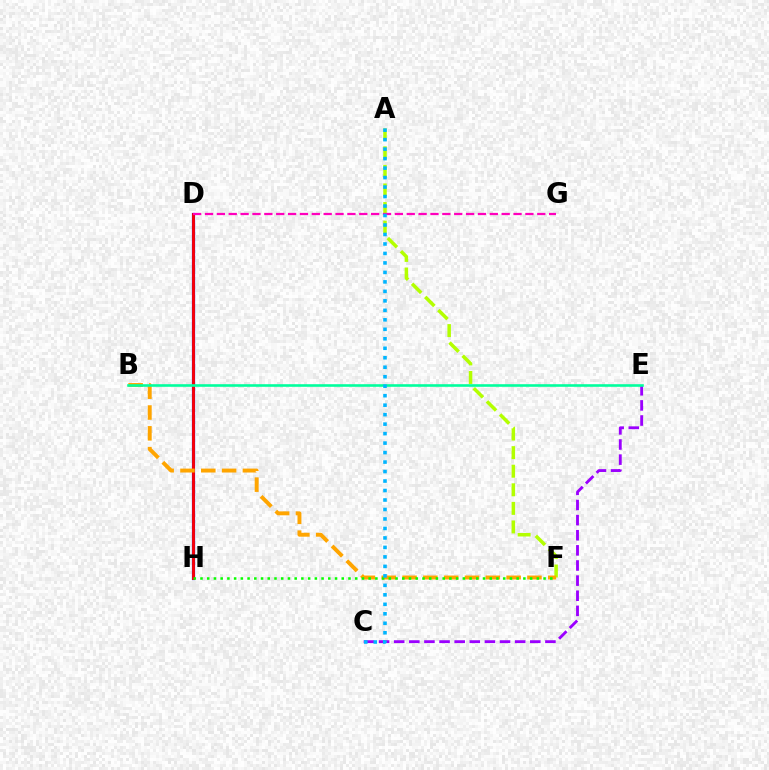{('D', 'H'): [{'color': '#0010ff', 'line_style': 'solid', 'thickness': 2.29}, {'color': '#ff0000', 'line_style': 'solid', 'thickness': 2.0}], ('A', 'F'): [{'color': '#b3ff00', 'line_style': 'dashed', 'thickness': 2.52}], ('B', 'F'): [{'color': '#ffa500', 'line_style': 'dashed', 'thickness': 2.83}], ('D', 'G'): [{'color': '#ff00bd', 'line_style': 'dashed', 'thickness': 1.61}], ('C', 'E'): [{'color': '#9b00ff', 'line_style': 'dashed', 'thickness': 2.05}], ('F', 'H'): [{'color': '#08ff00', 'line_style': 'dotted', 'thickness': 1.83}], ('B', 'E'): [{'color': '#00ff9d', 'line_style': 'solid', 'thickness': 1.87}], ('A', 'C'): [{'color': '#00b5ff', 'line_style': 'dotted', 'thickness': 2.58}]}